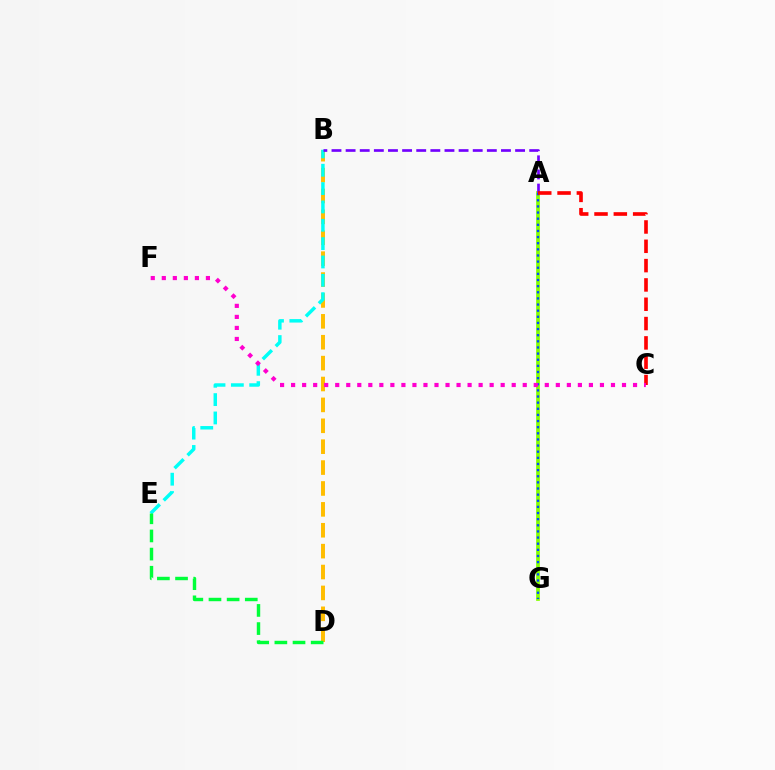{('A', 'G'): [{'color': '#84ff00', 'line_style': 'solid', 'thickness': 2.68}, {'color': '#004bff', 'line_style': 'dotted', 'thickness': 1.67}], ('B', 'D'): [{'color': '#ffbd00', 'line_style': 'dashed', 'thickness': 2.84}], ('B', 'E'): [{'color': '#00fff6', 'line_style': 'dashed', 'thickness': 2.49}], ('A', 'B'): [{'color': '#7200ff', 'line_style': 'dashed', 'thickness': 1.92}], ('D', 'E'): [{'color': '#00ff39', 'line_style': 'dashed', 'thickness': 2.47}], ('A', 'C'): [{'color': '#ff0000', 'line_style': 'dashed', 'thickness': 2.62}], ('C', 'F'): [{'color': '#ff00cf', 'line_style': 'dotted', 'thickness': 3.0}]}